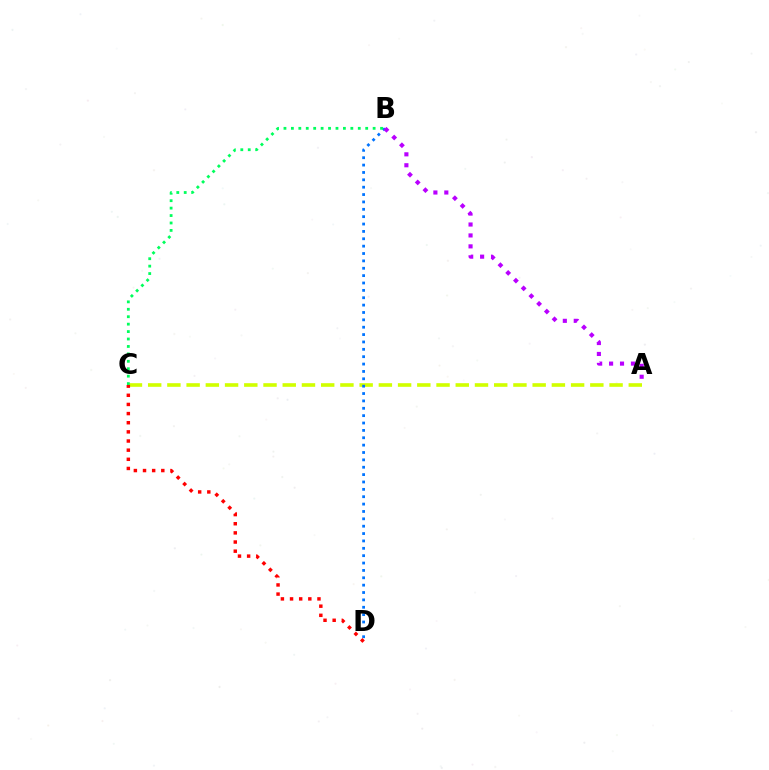{('A', 'C'): [{'color': '#d1ff00', 'line_style': 'dashed', 'thickness': 2.61}], ('B', 'D'): [{'color': '#0074ff', 'line_style': 'dotted', 'thickness': 2.0}], ('A', 'B'): [{'color': '#b900ff', 'line_style': 'dotted', 'thickness': 2.97}], ('C', 'D'): [{'color': '#ff0000', 'line_style': 'dotted', 'thickness': 2.48}], ('B', 'C'): [{'color': '#00ff5c', 'line_style': 'dotted', 'thickness': 2.02}]}